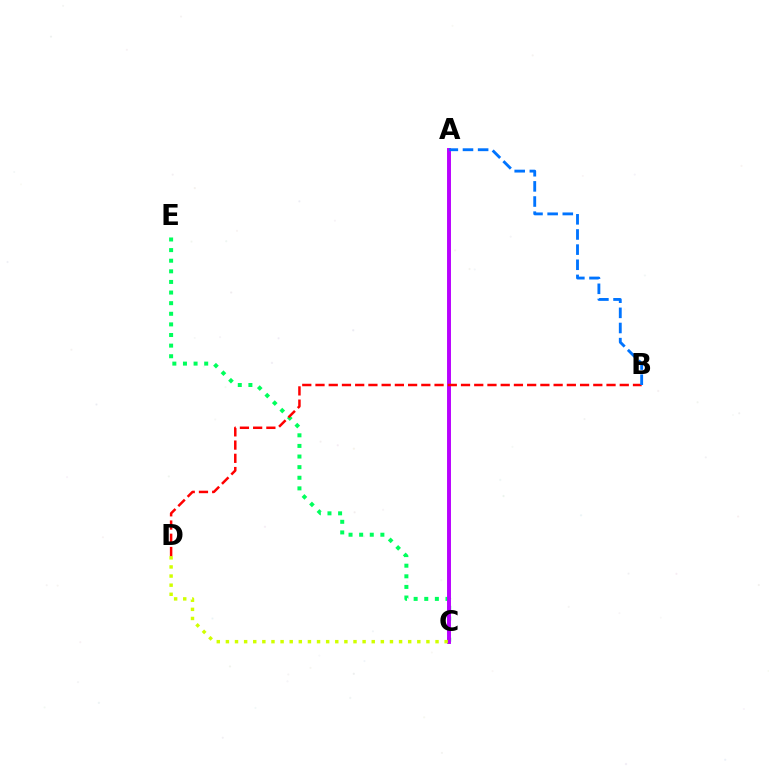{('C', 'E'): [{'color': '#00ff5c', 'line_style': 'dotted', 'thickness': 2.88}], ('A', 'C'): [{'color': '#b900ff', 'line_style': 'solid', 'thickness': 2.82}], ('C', 'D'): [{'color': '#d1ff00', 'line_style': 'dotted', 'thickness': 2.48}], ('B', 'D'): [{'color': '#ff0000', 'line_style': 'dashed', 'thickness': 1.8}], ('A', 'B'): [{'color': '#0074ff', 'line_style': 'dashed', 'thickness': 2.06}]}